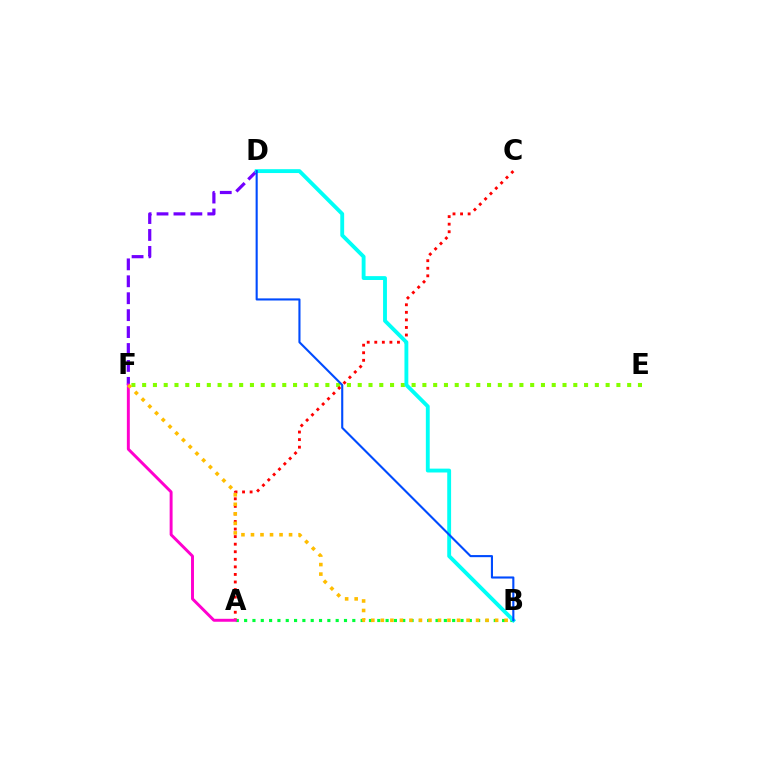{('A', 'B'): [{'color': '#00ff39', 'line_style': 'dotted', 'thickness': 2.26}], ('E', 'F'): [{'color': '#84ff00', 'line_style': 'dotted', 'thickness': 2.93}], ('A', 'C'): [{'color': '#ff0000', 'line_style': 'dotted', 'thickness': 2.05}], ('D', 'F'): [{'color': '#7200ff', 'line_style': 'dashed', 'thickness': 2.3}], ('B', 'D'): [{'color': '#00fff6', 'line_style': 'solid', 'thickness': 2.78}, {'color': '#004bff', 'line_style': 'solid', 'thickness': 1.52}], ('A', 'F'): [{'color': '#ff00cf', 'line_style': 'solid', 'thickness': 2.12}], ('B', 'F'): [{'color': '#ffbd00', 'line_style': 'dotted', 'thickness': 2.59}]}